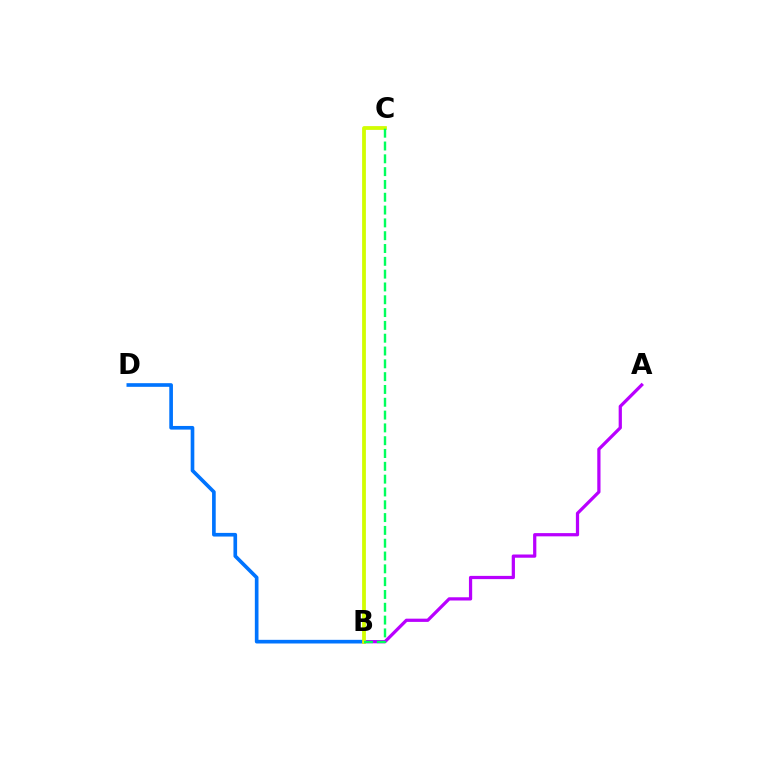{('B', 'D'): [{'color': '#0074ff', 'line_style': 'solid', 'thickness': 2.63}], ('A', 'B'): [{'color': '#b900ff', 'line_style': 'solid', 'thickness': 2.33}], ('B', 'C'): [{'color': '#ff0000', 'line_style': 'solid', 'thickness': 1.61}, {'color': '#d1ff00', 'line_style': 'solid', 'thickness': 2.68}, {'color': '#00ff5c', 'line_style': 'dashed', 'thickness': 1.74}]}